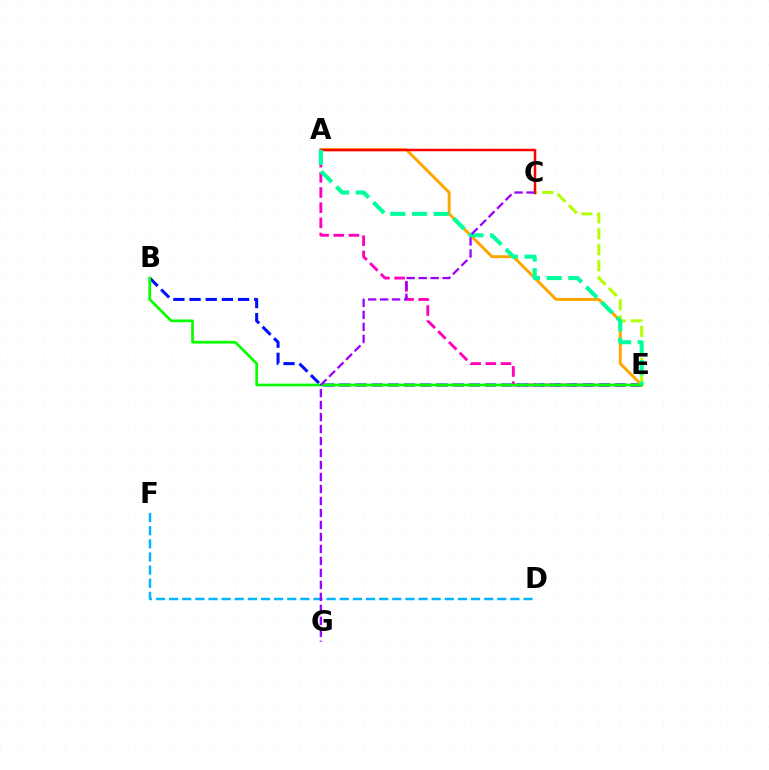{('A', 'E'): [{'color': '#ff00bd', 'line_style': 'dashed', 'thickness': 2.06}, {'color': '#ffa500', 'line_style': 'solid', 'thickness': 2.11}, {'color': '#00ff9d', 'line_style': 'dashed', 'thickness': 2.95}], ('B', 'E'): [{'color': '#0010ff', 'line_style': 'dashed', 'thickness': 2.2}, {'color': '#08ff00', 'line_style': 'solid', 'thickness': 1.96}], ('C', 'E'): [{'color': '#b3ff00', 'line_style': 'dashed', 'thickness': 2.17}], ('A', 'C'): [{'color': '#ff0000', 'line_style': 'solid', 'thickness': 1.78}], ('D', 'F'): [{'color': '#00b5ff', 'line_style': 'dashed', 'thickness': 1.78}], ('C', 'G'): [{'color': '#9b00ff', 'line_style': 'dashed', 'thickness': 1.63}]}